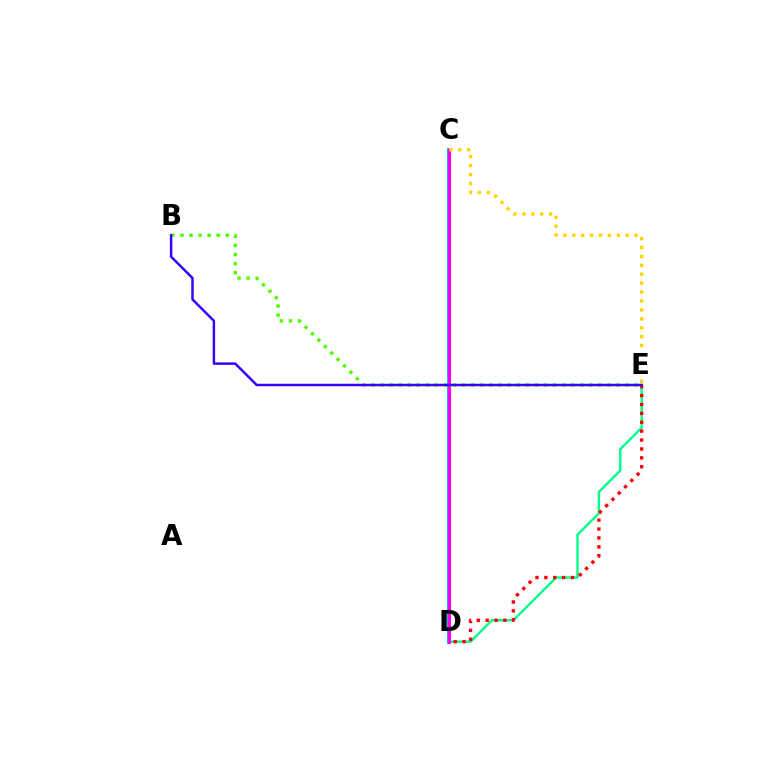{('D', 'E'): [{'color': '#00ff86', 'line_style': 'solid', 'thickness': 1.71}, {'color': '#ff0000', 'line_style': 'dotted', 'thickness': 2.42}], ('C', 'D'): [{'color': '#009eff', 'line_style': 'solid', 'thickness': 2.71}, {'color': '#ff00ed', 'line_style': 'solid', 'thickness': 2.2}], ('B', 'E'): [{'color': '#4fff00', 'line_style': 'dotted', 'thickness': 2.47}, {'color': '#3700ff', 'line_style': 'solid', 'thickness': 1.79}], ('C', 'E'): [{'color': '#ffd500', 'line_style': 'dotted', 'thickness': 2.42}]}